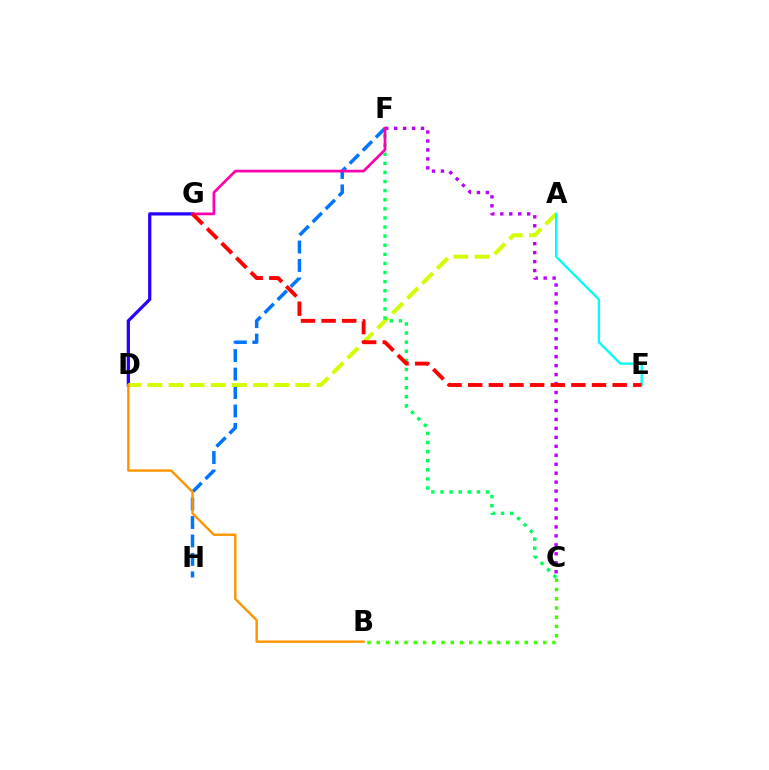{('D', 'G'): [{'color': '#2500ff', 'line_style': 'solid', 'thickness': 2.33}], ('F', 'H'): [{'color': '#0074ff', 'line_style': 'dashed', 'thickness': 2.51}], ('C', 'F'): [{'color': '#b900ff', 'line_style': 'dotted', 'thickness': 2.43}, {'color': '#00ff5c', 'line_style': 'dotted', 'thickness': 2.47}], ('B', 'C'): [{'color': '#3dff00', 'line_style': 'dotted', 'thickness': 2.51}], ('A', 'D'): [{'color': '#d1ff00', 'line_style': 'dashed', 'thickness': 2.87}], ('A', 'E'): [{'color': '#00fff6', 'line_style': 'solid', 'thickness': 1.67}], ('F', 'G'): [{'color': '#ff00ac', 'line_style': 'solid', 'thickness': 1.93}], ('E', 'G'): [{'color': '#ff0000', 'line_style': 'dashed', 'thickness': 2.8}], ('B', 'D'): [{'color': '#ff9400', 'line_style': 'solid', 'thickness': 1.73}]}